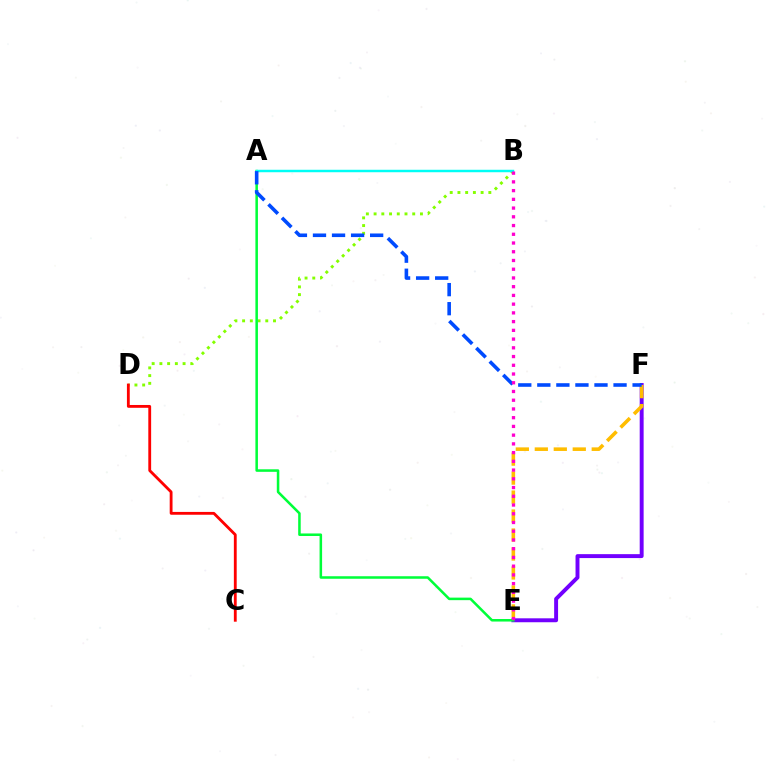{('E', 'F'): [{'color': '#7200ff', 'line_style': 'solid', 'thickness': 2.83}, {'color': '#ffbd00', 'line_style': 'dashed', 'thickness': 2.58}], ('B', 'D'): [{'color': '#84ff00', 'line_style': 'dotted', 'thickness': 2.1}], ('A', 'E'): [{'color': '#00ff39', 'line_style': 'solid', 'thickness': 1.83}], ('A', 'B'): [{'color': '#00fff6', 'line_style': 'solid', 'thickness': 1.77}], ('A', 'F'): [{'color': '#004bff', 'line_style': 'dashed', 'thickness': 2.59}], ('B', 'E'): [{'color': '#ff00cf', 'line_style': 'dotted', 'thickness': 2.37}], ('C', 'D'): [{'color': '#ff0000', 'line_style': 'solid', 'thickness': 2.03}]}